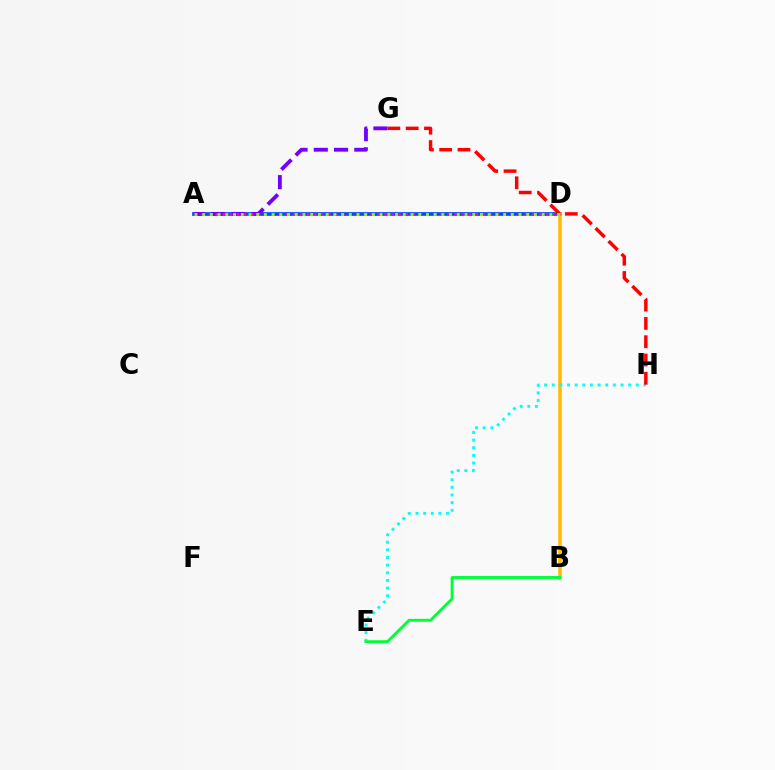{('A', 'D'): [{'color': '#004bff', 'line_style': 'solid', 'thickness': 2.67}, {'color': '#ff00cf', 'line_style': 'dotted', 'thickness': 1.91}, {'color': '#84ff00', 'line_style': 'dotted', 'thickness': 2.1}], ('B', 'D'): [{'color': '#ffbd00', 'line_style': 'solid', 'thickness': 2.58}], ('E', 'H'): [{'color': '#00fff6', 'line_style': 'dotted', 'thickness': 2.08}], ('B', 'E'): [{'color': '#00ff39', 'line_style': 'solid', 'thickness': 2.09}], ('A', 'G'): [{'color': '#7200ff', 'line_style': 'dashed', 'thickness': 2.75}], ('G', 'H'): [{'color': '#ff0000', 'line_style': 'dashed', 'thickness': 2.49}]}